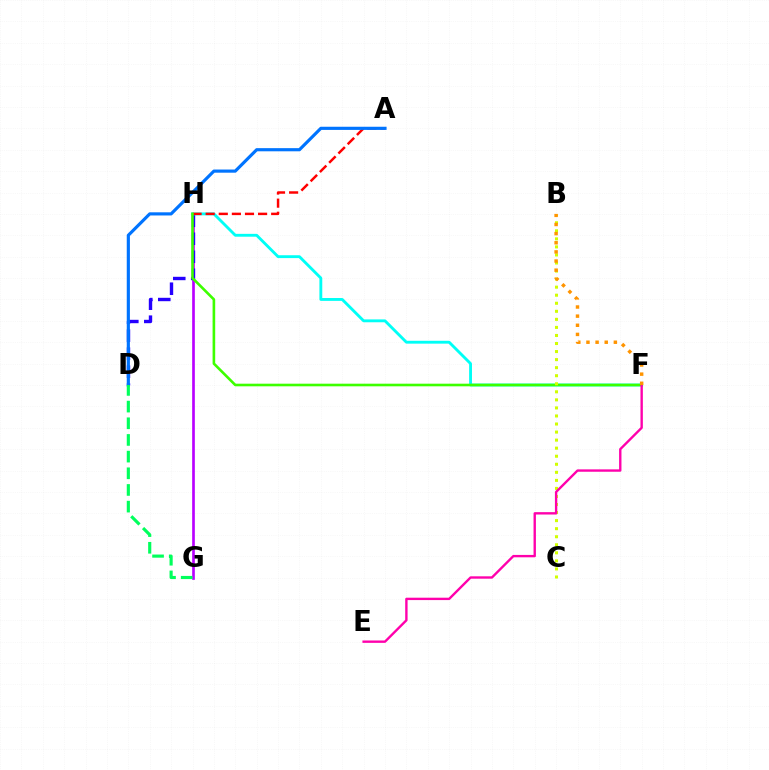{('G', 'H'): [{'color': '#b900ff', 'line_style': 'solid', 'thickness': 1.92}], ('D', 'H'): [{'color': '#2500ff', 'line_style': 'dashed', 'thickness': 2.44}], ('F', 'H'): [{'color': '#00fff6', 'line_style': 'solid', 'thickness': 2.06}, {'color': '#3dff00', 'line_style': 'solid', 'thickness': 1.89}], ('A', 'H'): [{'color': '#ff0000', 'line_style': 'dashed', 'thickness': 1.78}], ('A', 'D'): [{'color': '#0074ff', 'line_style': 'solid', 'thickness': 2.27}], ('B', 'C'): [{'color': '#d1ff00', 'line_style': 'dotted', 'thickness': 2.19}], ('E', 'F'): [{'color': '#ff00ac', 'line_style': 'solid', 'thickness': 1.71}], ('D', 'G'): [{'color': '#00ff5c', 'line_style': 'dashed', 'thickness': 2.26}], ('B', 'F'): [{'color': '#ff9400', 'line_style': 'dotted', 'thickness': 2.48}]}